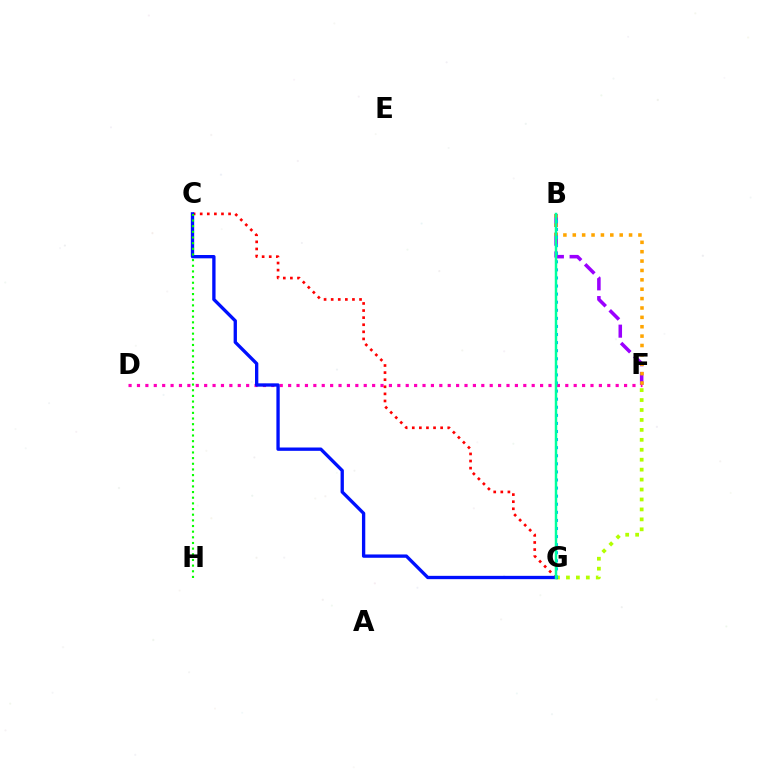{('B', 'F'): [{'color': '#9b00ff', 'line_style': 'dashed', 'thickness': 2.54}, {'color': '#ffa500', 'line_style': 'dotted', 'thickness': 2.55}], ('F', 'G'): [{'color': '#b3ff00', 'line_style': 'dotted', 'thickness': 2.7}], ('D', 'F'): [{'color': '#ff00bd', 'line_style': 'dotted', 'thickness': 2.28}], ('C', 'G'): [{'color': '#ff0000', 'line_style': 'dotted', 'thickness': 1.93}, {'color': '#0010ff', 'line_style': 'solid', 'thickness': 2.39}], ('C', 'H'): [{'color': '#08ff00', 'line_style': 'dotted', 'thickness': 1.54}], ('B', 'G'): [{'color': '#00b5ff', 'line_style': 'dotted', 'thickness': 2.2}, {'color': '#00ff9d', 'line_style': 'solid', 'thickness': 1.77}]}